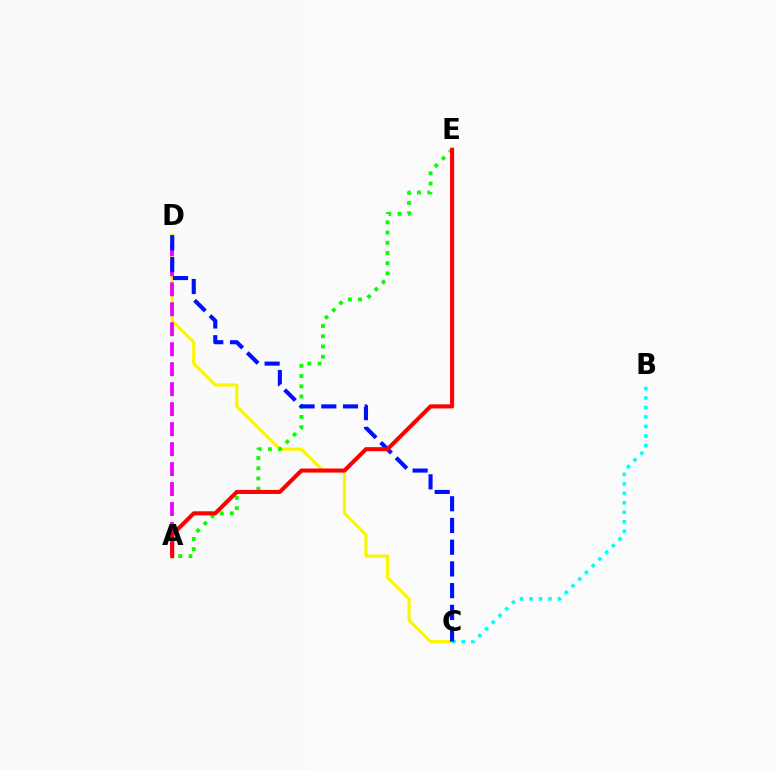{('C', 'D'): [{'color': '#fcf500', 'line_style': 'solid', 'thickness': 2.29}, {'color': '#0010ff', 'line_style': 'dashed', 'thickness': 2.95}], ('A', 'D'): [{'color': '#ee00ff', 'line_style': 'dashed', 'thickness': 2.71}], ('B', 'C'): [{'color': '#00fff6', 'line_style': 'dotted', 'thickness': 2.58}], ('A', 'E'): [{'color': '#08ff00', 'line_style': 'dotted', 'thickness': 2.78}, {'color': '#ff0000', 'line_style': 'solid', 'thickness': 2.93}]}